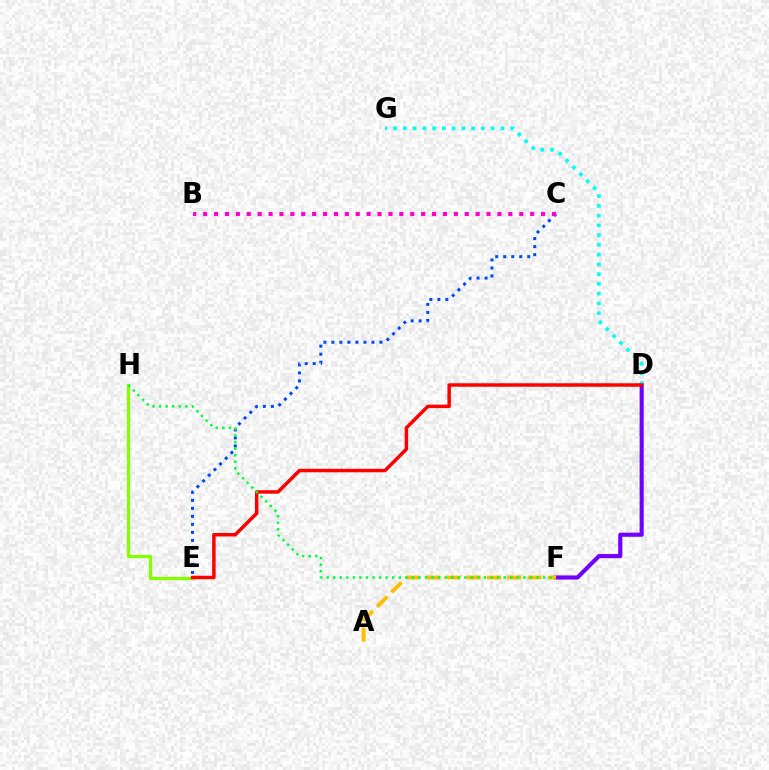{('D', 'F'): [{'color': '#7200ff', 'line_style': 'solid', 'thickness': 2.97}], ('E', 'H'): [{'color': '#84ff00', 'line_style': 'solid', 'thickness': 2.34}], ('C', 'E'): [{'color': '#004bff', 'line_style': 'dotted', 'thickness': 2.18}], ('B', 'C'): [{'color': '#ff00cf', 'line_style': 'dotted', 'thickness': 2.96}], ('D', 'G'): [{'color': '#00fff6', 'line_style': 'dotted', 'thickness': 2.65}], ('A', 'F'): [{'color': '#ffbd00', 'line_style': 'dashed', 'thickness': 2.76}], ('D', 'E'): [{'color': '#ff0000', 'line_style': 'solid', 'thickness': 2.51}], ('F', 'H'): [{'color': '#00ff39', 'line_style': 'dotted', 'thickness': 1.78}]}